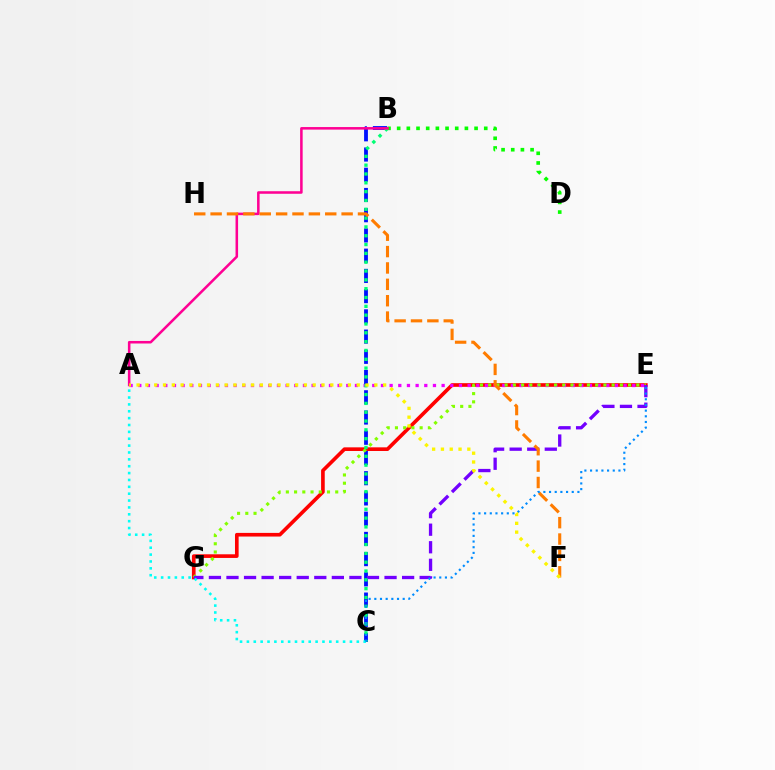{('E', 'G'): [{'color': '#ff0000', 'line_style': 'solid', 'thickness': 2.62}, {'color': '#84ff00', 'line_style': 'dotted', 'thickness': 2.24}, {'color': '#7200ff', 'line_style': 'dashed', 'thickness': 2.39}], ('A', 'E'): [{'color': '#ee00ff', 'line_style': 'dotted', 'thickness': 2.35}], ('B', 'C'): [{'color': '#0010ff', 'line_style': 'dashed', 'thickness': 2.75}, {'color': '#00ff74', 'line_style': 'dotted', 'thickness': 2.4}], ('B', 'D'): [{'color': '#08ff00', 'line_style': 'dotted', 'thickness': 2.63}], ('A', 'B'): [{'color': '#ff0094', 'line_style': 'solid', 'thickness': 1.83}], ('A', 'C'): [{'color': '#00fff6', 'line_style': 'dotted', 'thickness': 1.87}], ('F', 'H'): [{'color': '#ff7c00', 'line_style': 'dashed', 'thickness': 2.22}], ('C', 'E'): [{'color': '#008cff', 'line_style': 'dotted', 'thickness': 1.54}], ('A', 'F'): [{'color': '#fcf500', 'line_style': 'dotted', 'thickness': 2.39}]}